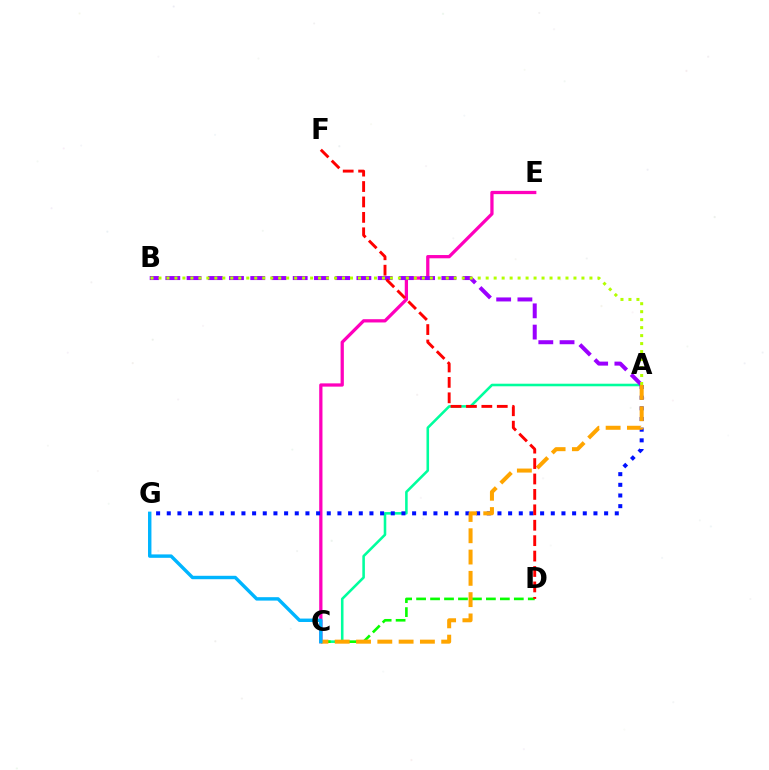{('C', 'E'): [{'color': '#ff00bd', 'line_style': 'solid', 'thickness': 2.35}], ('A', 'C'): [{'color': '#00ff9d', 'line_style': 'solid', 'thickness': 1.85}, {'color': '#ffa500', 'line_style': 'dashed', 'thickness': 2.89}], ('A', 'B'): [{'color': '#9b00ff', 'line_style': 'dashed', 'thickness': 2.88}, {'color': '#b3ff00', 'line_style': 'dotted', 'thickness': 2.17}], ('C', 'D'): [{'color': '#08ff00', 'line_style': 'dashed', 'thickness': 1.9}], ('A', 'G'): [{'color': '#0010ff', 'line_style': 'dotted', 'thickness': 2.9}], ('D', 'F'): [{'color': '#ff0000', 'line_style': 'dashed', 'thickness': 2.09}], ('C', 'G'): [{'color': '#00b5ff', 'line_style': 'solid', 'thickness': 2.46}]}